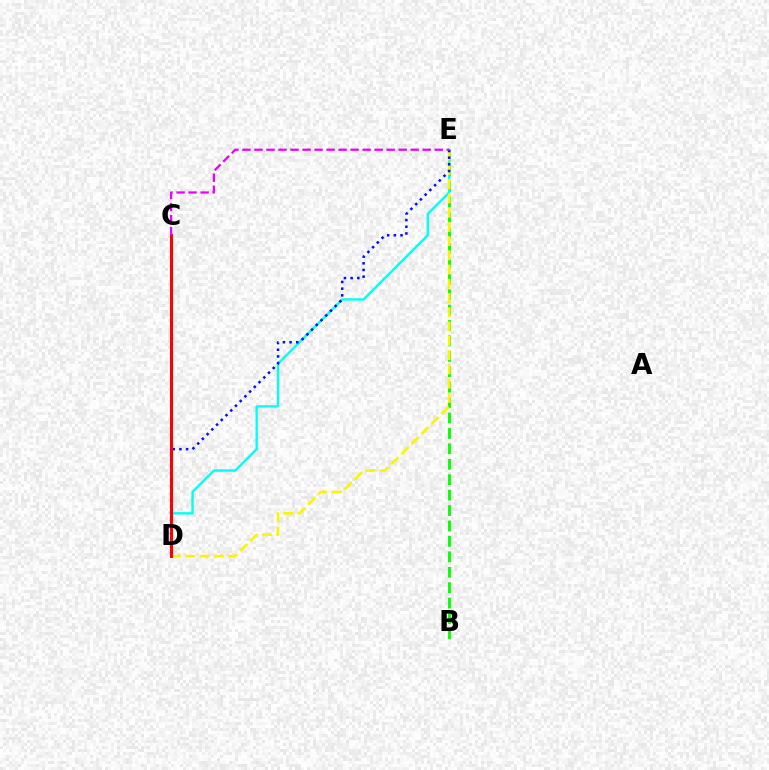{('B', 'E'): [{'color': '#08ff00', 'line_style': 'dashed', 'thickness': 2.09}], ('D', 'E'): [{'color': '#00fff6', 'line_style': 'solid', 'thickness': 1.7}, {'color': '#fcf500', 'line_style': 'dashed', 'thickness': 1.94}, {'color': '#0010ff', 'line_style': 'dotted', 'thickness': 1.81}], ('C', 'D'): [{'color': '#ff0000', 'line_style': 'solid', 'thickness': 2.19}], ('C', 'E'): [{'color': '#ee00ff', 'line_style': 'dashed', 'thickness': 1.63}]}